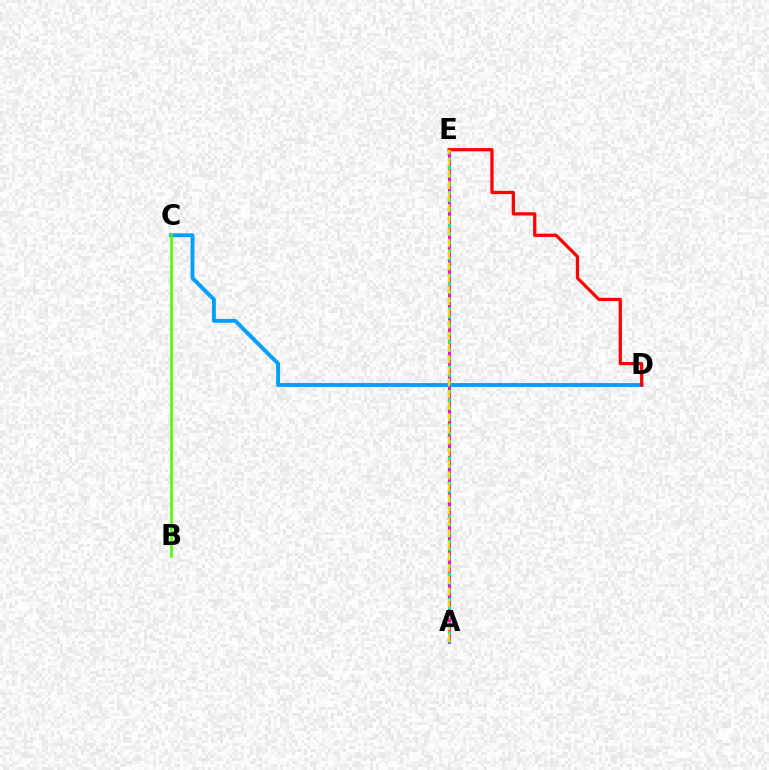{('C', 'D'): [{'color': '#009eff', 'line_style': 'solid', 'thickness': 2.79}], ('B', 'C'): [{'color': '#4fff00', 'line_style': 'solid', 'thickness': 1.91}], ('D', 'E'): [{'color': '#ff0000', 'line_style': 'solid', 'thickness': 2.33}], ('A', 'E'): [{'color': '#3700ff', 'line_style': 'dashed', 'thickness': 1.54}, {'color': '#ff00ed', 'line_style': 'solid', 'thickness': 2.09}, {'color': '#00ff86', 'line_style': 'dotted', 'thickness': 2.26}, {'color': '#ffd500', 'line_style': 'dashed', 'thickness': 1.58}]}